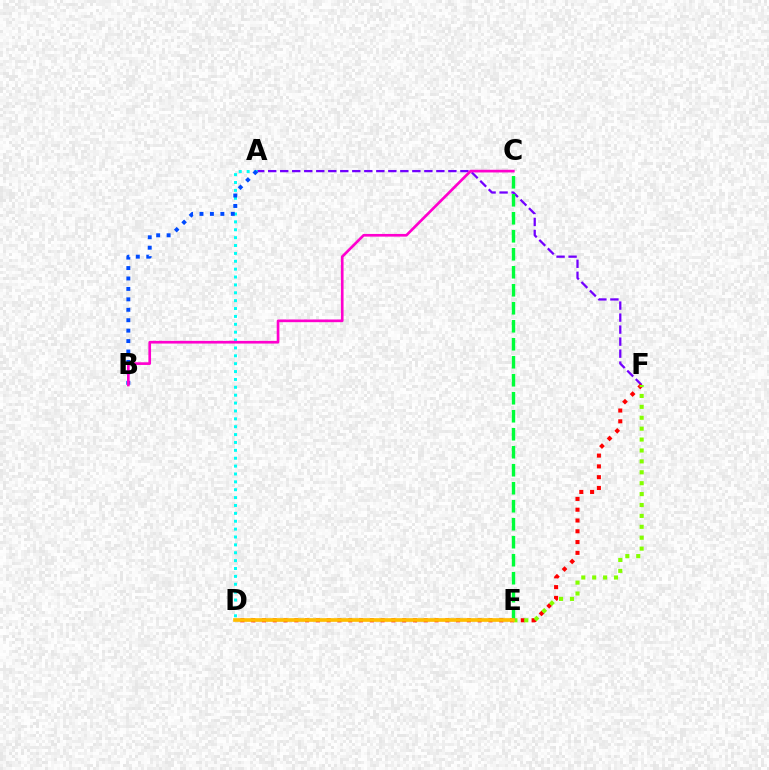{('A', 'F'): [{'color': '#7200ff', 'line_style': 'dashed', 'thickness': 1.63}], ('D', 'F'): [{'color': '#ff0000', 'line_style': 'dotted', 'thickness': 2.93}], ('E', 'F'): [{'color': '#84ff00', 'line_style': 'dotted', 'thickness': 2.96}], ('A', 'D'): [{'color': '#00fff6', 'line_style': 'dotted', 'thickness': 2.14}], ('C', 'E'): [{'color': '#00ff39', 'line_style': 'dashed', 'thickness': 2.44}], ('A', 'B'): [{'color': '#004bff', 'line_style': 'dotted', 'thickness': 2.83}], ('D', 'E'): [{'color': '#ffbd00', 'line_style': 'solid', 'thickness': 2.65}], ('B', 'C'): [{'color': '#ff00cf', 'line_style': 'solid', 'thickness': 1.93}]}